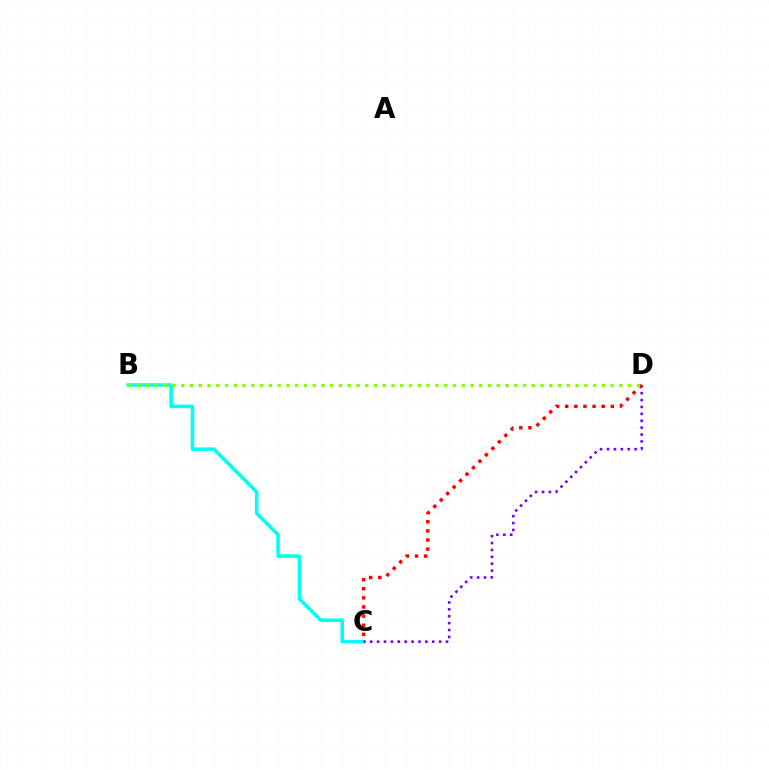{('B', 'C'): [{'color': '#00fff6', 'line_style': 'solid', 'thickness': 2.56}], ('C', 'D'): [{'color': '#7200ff', 'line_style': 'dotted', 'thickness': 1.87}, {'color': '#ff0000', 'line_style': 'dotted', 'thickness': 2.48}], ('B', 'D'): [{'color': '#84ff00', 'line_style': 'dotted', 'thickness': 2.38}]}